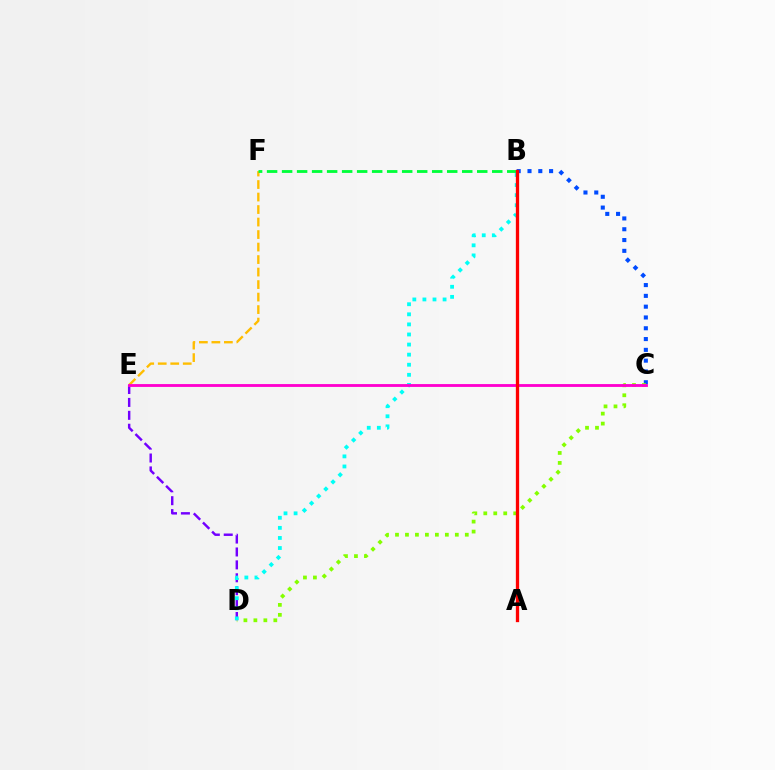{('B', 'C'): [{'color': '#004bff', 'line_style': 'dotted', 'thickness': 2.93}], ('D', 'E'): [{'color': '#7200ff', 'line_style': 'dashed', 'thickness': 1.75}], ('E', 'F'): [{'color': '#ffbd00', 'line_style': 'dashed', 'thickness': 1.7}], ('C', 'D'): [{'color': '#84ff00', 'line_style': 'dotted', 'thickness': 2.71}], ('B', 'D'): [{'color': '#00fff6', 'line_style': 'dotted', 'thickness': 2.74}], ('C', 'E'): [{'color': '#ff00cf', 'line_style': 'solid', 'thickness': 2.05}], ('B', 'F'): [{'color': '#00ff39', 'line_style': 'dashed', 'thickness': 2.04}], ('A', 'B'): [{'color': '#ff0000', 'line_style': 'solid', 'thickness': 2.38}]}